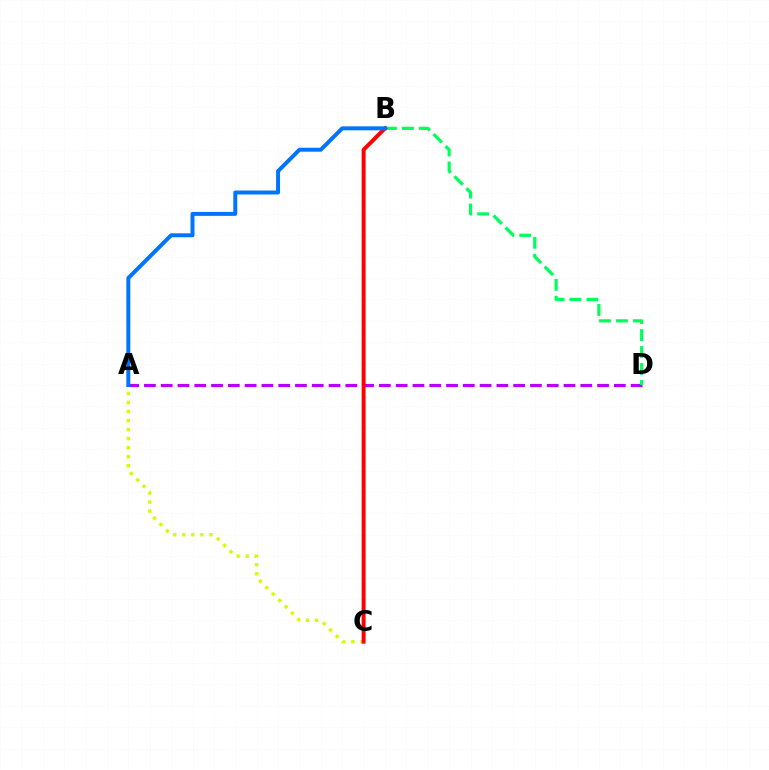{('A', 'D'): [{'color': '#b900ff', 'line_style': 'dashed', 'thickness': 2.28}], ('A', 'C'): [{'color': '#d1ff00', 'line_style': 'dotted', 'thickness': 2.46}], ('B', 'D'): [{'color': '#00ff5c', 'line_style': 'dashed', 'thickness': 2.31}], ('B', 'C'): [{'color': '#ff0000', 'line_style': 'solid', 'thickness': 2.86}], ('A', 'B'): [{'color': '#0074ff', 'line_style': 'solid', 'thickness': 2.86}]}